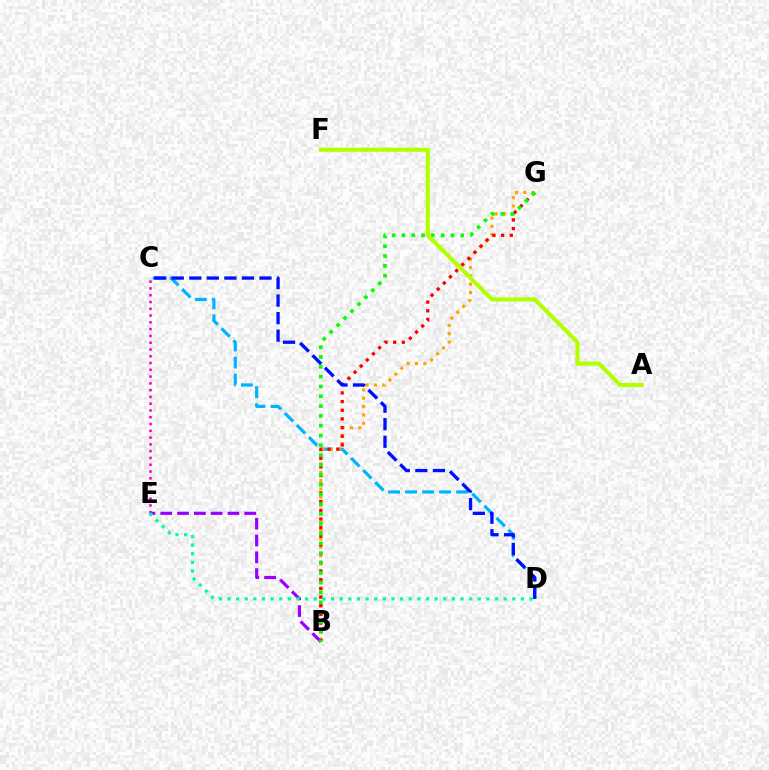{('C', 'D'): [{'color': '#00b5ff', 'line_style': 'dashed', 'thickness': 2.31}, {'color': '#0010ff', 'line_style': 'dashed', 'thickness': 2.38}], ('B', 'G'): [{'color': '#ffa500', 'line_style': 'dotted', 'thickness': 2.27}, {'color': '#ff0000', 'line_style': 'dotted', 'thickness': 2.36}, {'color': '#08ff00', 'line_style': 'dotted', 'thickness': 2.67}], ('C', 'E'): [{'color': '#ff00bd', 'line_style': 'dotted', 'thickness': 1.84}], ('B', 'E'): [{'color': '#9b00ff', 'line_style': 'dashed', 'thickness': 2.28}], ('D', 'E'): [{'color': '#00ff9d', 'line_style': 'dotted', 'thickness': 2.35}], ('A', 'F'): [{'color': '#b3ff00', 'line_style': 'solid', 'thickness': 2.96}]}